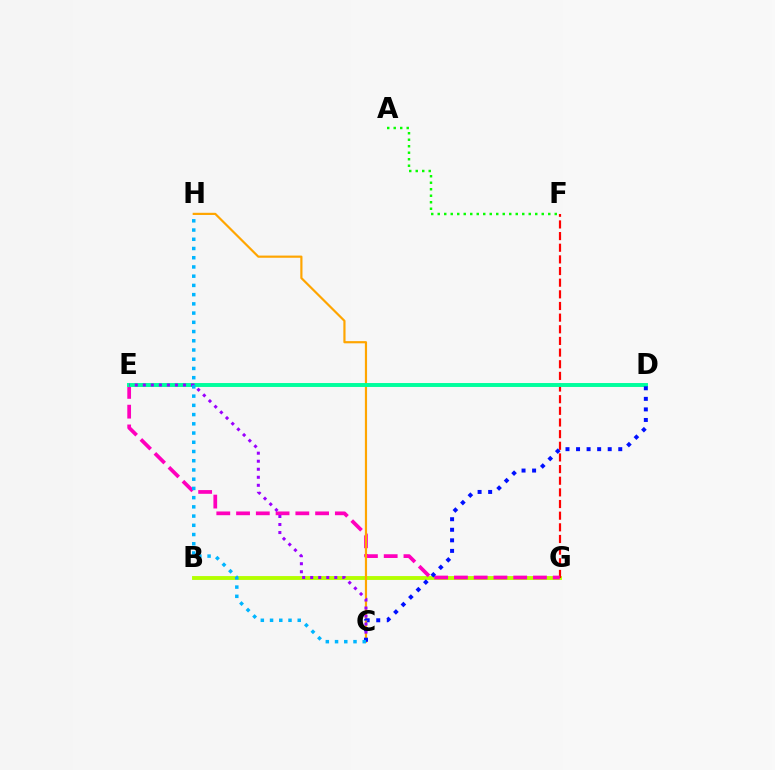{('B', 'G'): [{'color': '#b3ff00', 'line_style': 'solid', 'thickness': 2.78}], ('F', 'G'): [{'color': '#ff0000', 'line_style': 'dashed', 'thickness': 1.58}], ('E', 'G'): [{'color': '#ff00bd', 'line_style': 'dashed', 'thickness': 2.68}], ('C', 'H'): [{'color': '#ffa500', 'line_style': 'solid', 'thickness': 1.57}, {'color': '#00b5ff', 'line_style': 'dotted', 'thickness': 2.51}], ('D', 'E'): [{'color': '#00ff9d', 'line_style': 'solid', 'thickness': 2.83}], ('C', 'E'): [{'color': '#9b00ff', 'line_style': 'dotted', 'thickness': 2.18}], ('C', 'D'): [{'color': '#0010ff', 'line_style': 'dotted', 'thickness': 2.87}], ('A', 'F'): [{'color': '#08ff00', 'line_style': 'dotted', 'thickness': 1.77}]}